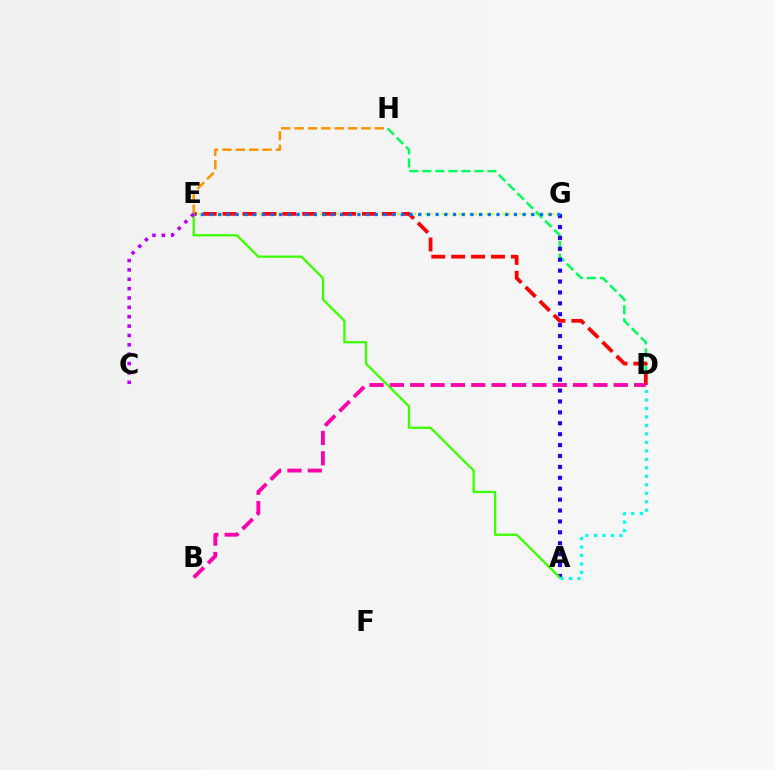{('E', 'G'): [{'color': '#d1ff00', 'line_style': 'dotted', 'thickness': 1.5}, {'color': '#0074ff', 'line_style': 'dotted', 'thickness': 2.36}], ('D', 'H'): [{'color': '#00ff5c', 'line_style': 'dashed', 'thickness': 1.77}], ('A', 'G'): [{'color': '#2500ff', 'line_style': 'dotted', 'thickness': 2.96}], ('D', 'E'): [{'color': '#ff0000', 'line_style': 'dashed', 'thickness': 2.7}], ('A', 'E'): [{'color': '#3dff00', 'line_style': 'solid', 'thickness': 1.65}], ('E', 'H'): [{'color': '#ff9400', 'line_style': 'dashed', 'thickness': 1.81}], ('C', 'E'): [{'color': '#b900ff', 'line_style': 'dotted', 'thickness': 2.55}], ('B', 'D'): [{'color': '#ff00ac', 'line_style': 'dashed', 'thickness': 2.77}], ('A', 'D'): [{'color': '#00fff6', 'line_style': 'dotted', 'thickness': 2.3}]}